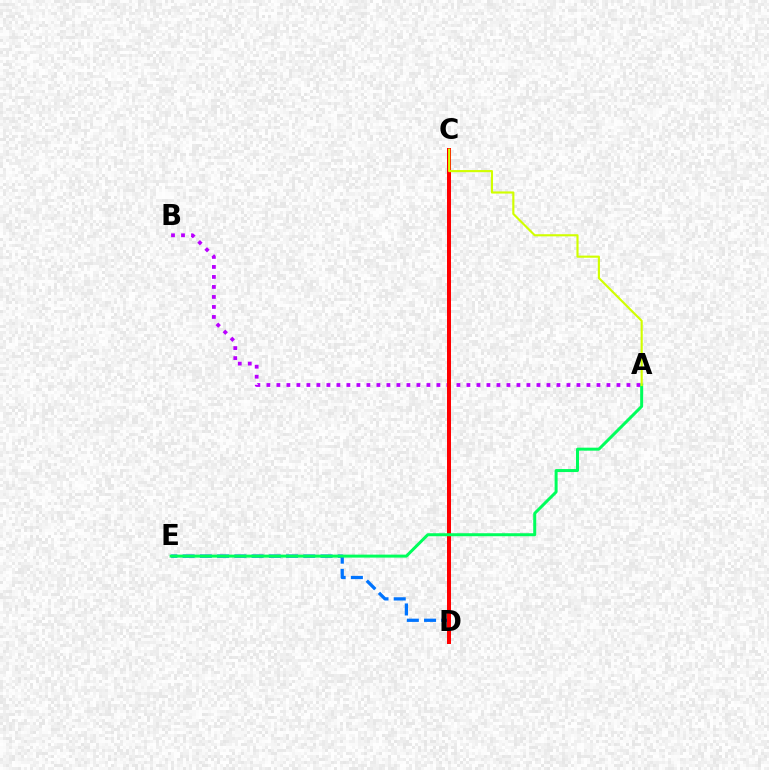{('A', 'B'): [{'color': '#b900ff', 'line_style': 'dotted', 'thickness': 2.72}], ('D', 'E'): [{'color': '#0074ff', 'line_style': 'dashed', 'thickness': 2.34}], ('C', 'D'): [{'color': '#ff0000', 'line_style': 'solid', 'thickness': 2.88}], ('A', 'E'): [{'color': '#00ff5c', 'line_style': 'solid', 'thickness': 2.15}], ('A', 'C'): [{'color': '#d1ff00', 'line_style': 'solid', 'thickness': 1.54}]}